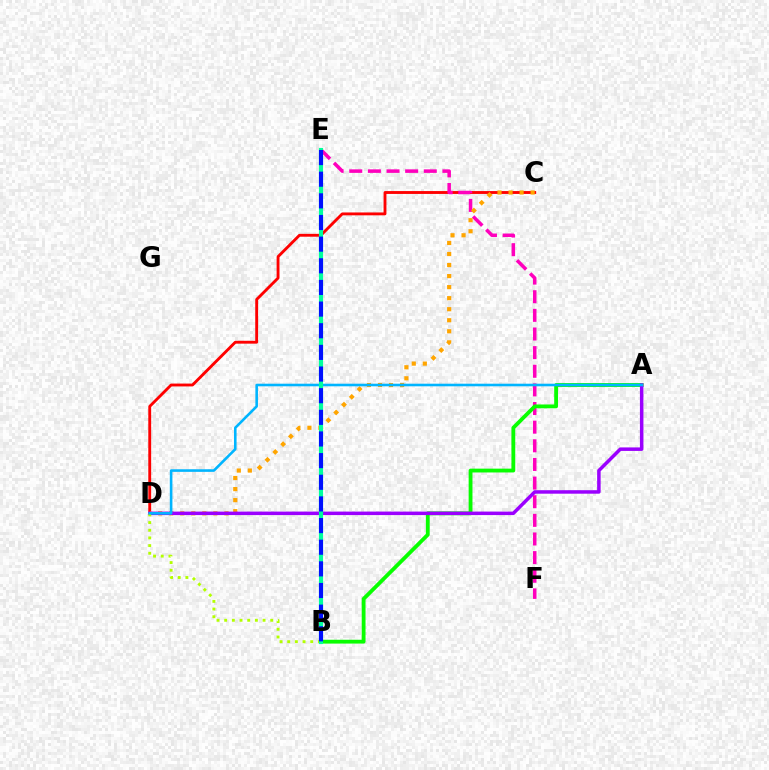{('C', 'D'): [{'color': '#ff0000', 'line_style': 'solid', 'thickness': 2.06}, {'color': '#ffa500', 'line_style': 'dotted', 'thickness': 3.0}], ('E', 'F'): [{'color': '#ff00bd', 'line_style': 'dashed', 'thickness': 2.53}], ('A', 'B'): [{'color': '#08ff00', 'line_style': 'solid', 'thickness': 2.75}], ('A', 'D'): [{'color': '#9b00ff', 'line_style': 'solid', 'thickness': 2.52}, {'color': '#00b5ff', 'line_style': 'solid', 'thickness': 1.87}], ('B', 'D'): [{'color': '#b3ff00', 'line_style': 'dotted', 'thickness': 2.08}], ('B', 'E'): [{'color': '#00ff9d', 'line_style': 'solid', 'thickness': 2.98}, {'color': '#0010ff', 'line_style': 'dashed', 'thickness': 2.94}]}